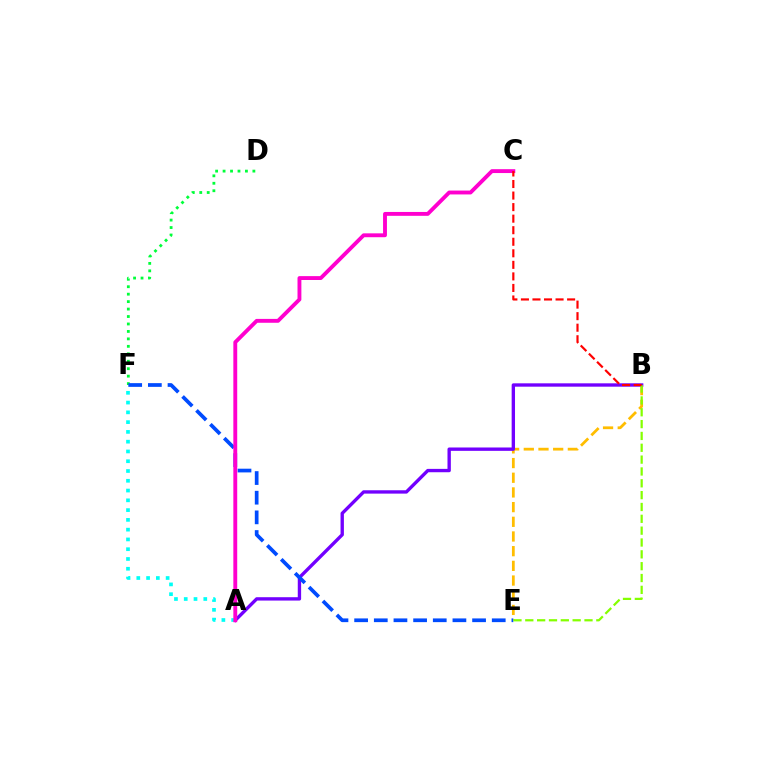{('D', 'F'): [{'color': '#00ff39', 'line_style': 'dotted', 'thickness': 2.02}], ('B', 'E'): [{'color': '#ffbd00', 'line_style': 'dashed', 'thickness': 1.99}, {'color': '#84ff00', 'line_style': 'dashed', 'thickness': 1.61}], ('A', 'B'): [{'color': '#7200ff', 'line_style': 'solid', 'thickness': 2.42}], ('A', 'F'): [{'color': '#00fff6', 'line_style': 'dotted', 'thickness': 2.66}], ('E', 'F'): [{'color': '#004bff', 'line_style': 'dashed', 'thickness': 2.67}], ('A', 'C'): [{'color': '#ff00cf', 'line_style': 'solid', 'thickness': 2.79}], ('B', 'C'): [{'color': '#ff0000', 'line_style': 'dashed', 'thickness': 1.57}]}